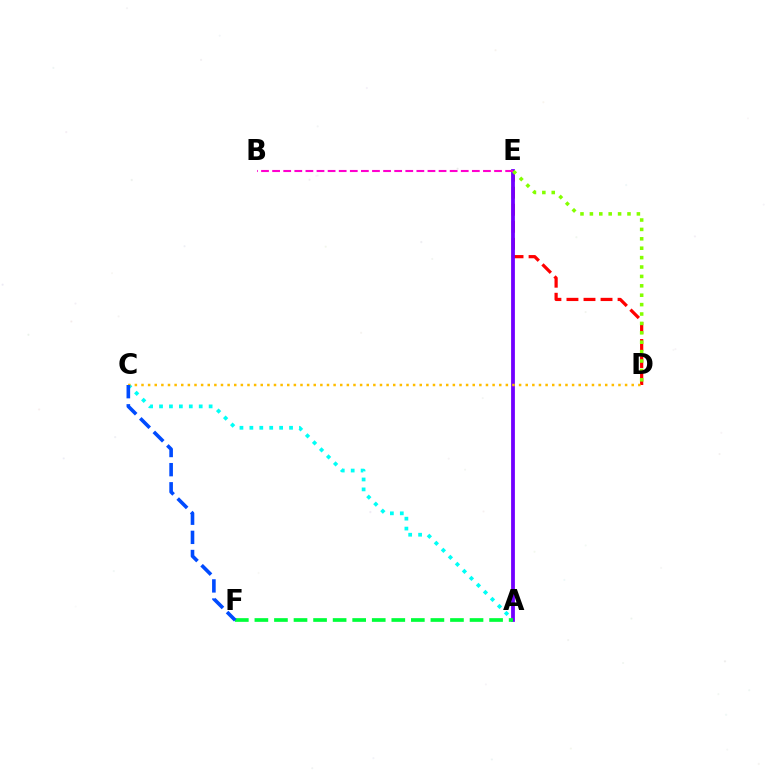{('A', 'C'): [{'color': '#00fff6', 'line_style': 'dotted', 'thickness': 2.7}], ('D', 'E'): [{'color': '#ff0000', 'line_style': 'dashed', 'thickness': 2.31}, {'color': '#84ff00', 'line_style': 'dotted', 'thickness': 2.55}], ('A', 'E'): [{'color': '#7200ff', 'line_style': 'solid', 'thickness': 2.73}], ('C', 'D'): [{'color': '#ffbd00', 'line_style': 'dotted', 'thickness': 1.8}], ('A', 'F'): [{'color': '#00ff39', 'line_style': 'dashed', 'thickness': 2.66}], ('B', 'E'): [{'color': '#ff00cf', 'line_style': 'dashed', 'thickness': 1.51}], ('C', 'F'): [{'color': '#004bff', 'line_style': 'dashed', 'thickness': 2.6}]}